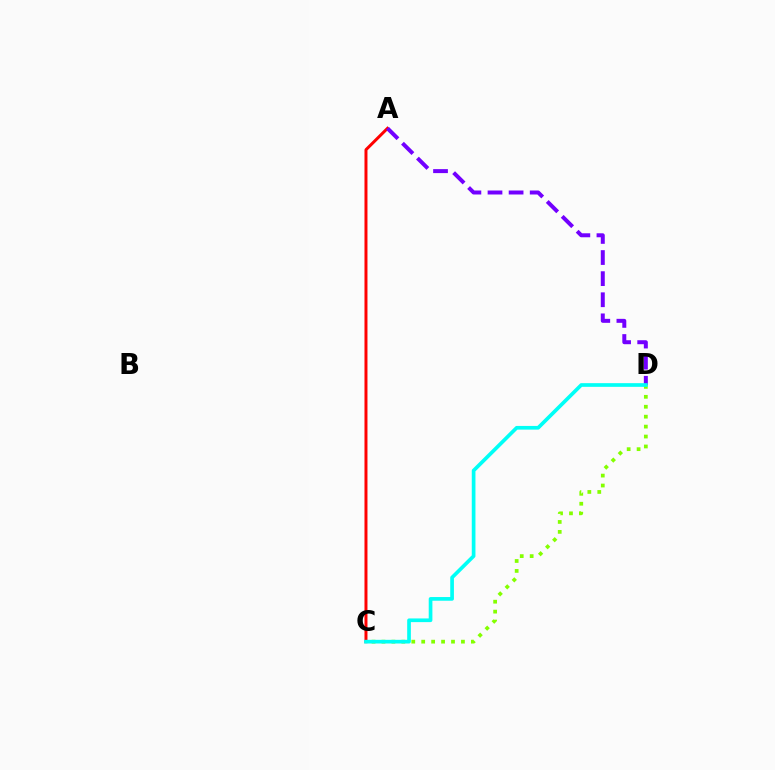{('C', 'D'): [{'color': '#84ff00', 'line_style': 'dotted', 'thickness': 2.7}, {'color': '#00fff6', 'line_style': 'solid', 'thickness': 2.65}], ('A', 'C'): [{'color': '#ff0000', 'line_style': 'solid', 'thickness': 2.15}], ('A', 'D'): [{'color': '#7200ff', 'line_style': 'dashed', 'thickness': 2.87}]}